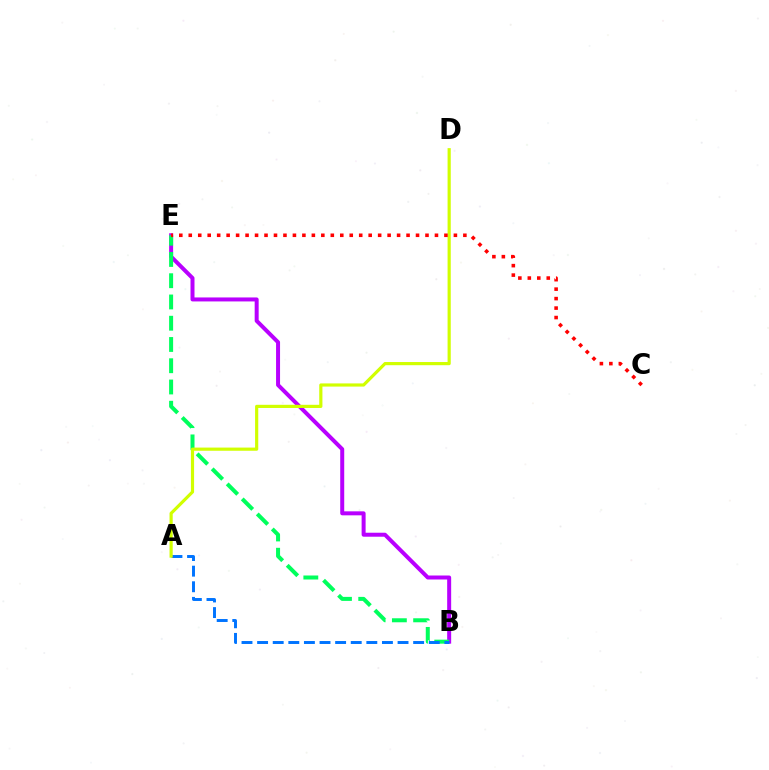{('B', 'E'): [{'color': '#b900ff', 'line_style': 'solid', 'thickness': 2.87}, {'color': '#00ff5c', 'line_style': 'dashed', 'thickness': 2.89}], ('A', 'B'): [{'color': '#0074ff', 'line_style': 'dashed', 'thickness': 2.12}], ('A', 'D'): [{'color': '#d1ff00', 'line_style': 'solid', 'thickness': 2.29}], ('C', 'E'): [{'color': '#ff0000', 'line_style': 'dotted', 'thickness': 2.57}]}